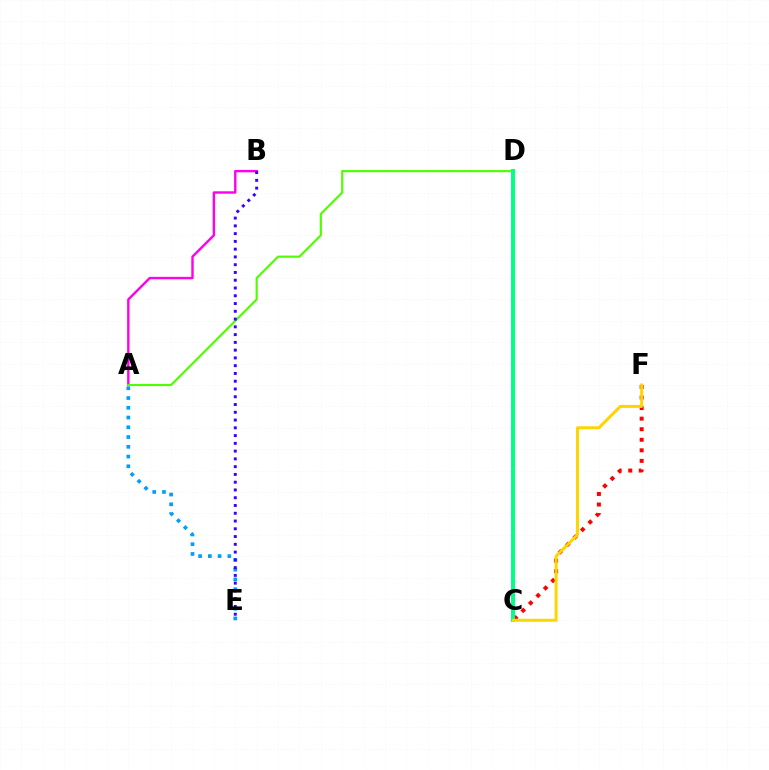{('A', 'E'): [{'color': '#009eff', 'line_style': 'dotted', 'thickness': 2.65}], ('A', 'B'): [{'color': '#ff00ed', 'line_style': 'solid', 'thickness': 1.73}], ('C', 'F'): [{'color': '#ff0000', 'line_style': 'dotted', 'thickness': 2.87}, {'color': '#ffd500', 'line_style': 'solid', 'thickness': 2.17}], ('A', 'D'): [{'color': '#4fff00', 'line_style': 'solid', 'thickness': 1.55}], ('C', 'D'): [{'color': '#00ff86', 'line_style': 'solid', 'thickness': 2.84}], ('B', 'E'): [{'color': '#3700ff', 'line_style': 'dotted', 'thickness': 2.11}]}